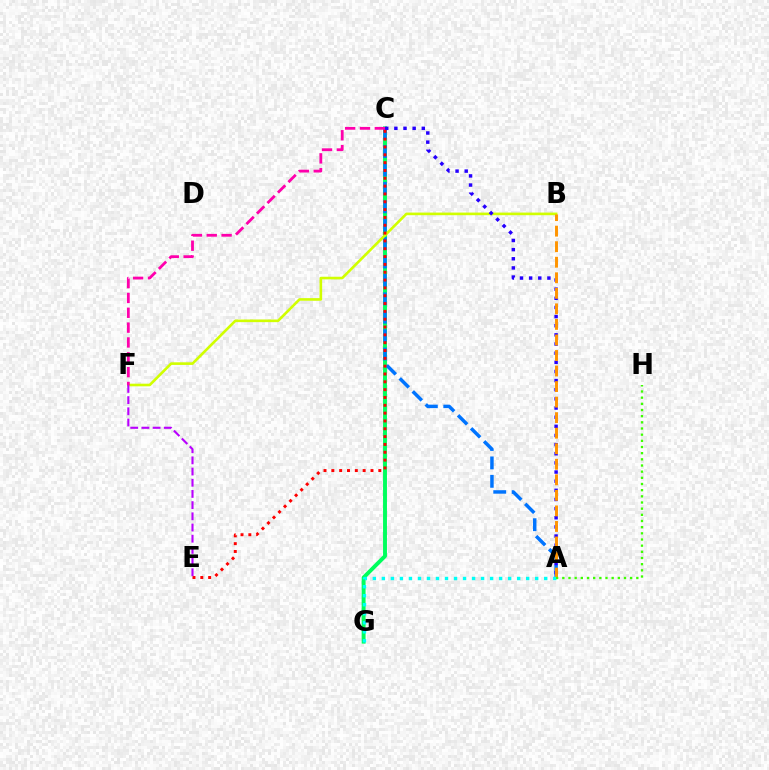{('C', 'G'): [{'color': '#00ff5c', 'line_style': 'solid', 'thickness': 2.82}], ('A', 'C'): [{'color': '#0074ff', 'line_style': 'dashed', 'thickness': 2.5}, {'color': '#2500ff', 'line_style': 'dotted', 'thickness': 2.48}], ('B', 'F'): [{'color': '#d1ff00', 'line_style': 'solid', 'thickness': 1.89}], ('C', 'F'): [{'color': '#ff00ac', 'line_style': 'dashed', 'thickness': 2.02}], ('A', 'B'): [{'color': '#ff9400', 'line_style': 'dashed', 'thickness': 2.11}], ('C', 'E'): [{'color': '#ff0000', 'line_style': 'dotted', 'thickness': 2.13}], ('A', 'G'): [{'color': '#00fff6', 'line_style': 'dotted', 'thickness': 2.45}], ('A', 'H'): [{'color': '#3dff00', 'line_style': 'dotted', 'thickness': 1.68}], ('E', 'F'): [{'color': '#b900ff', 'line_style': 'dashed', 'thickness': 1.52}]}